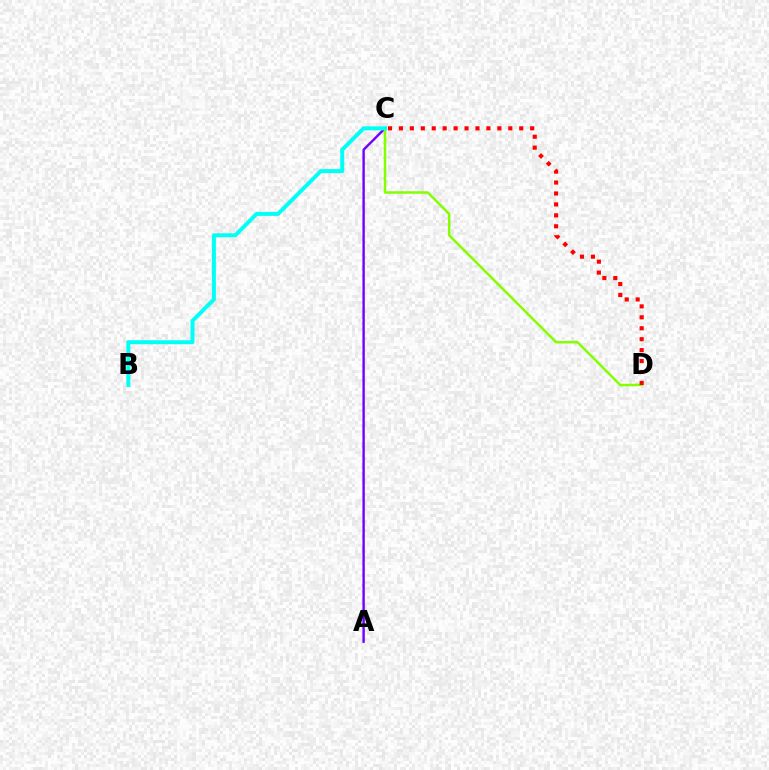{('A', 'C'): [{'color': '#7200ff', 'line_style': 'solid', 'thickness': 1.73}], ('C', 'D'): [{'color': '#84ff00', 'line_style': 'solid', 'thickness': 1.79}, {'color': '#ff0000', 'line_style': 'dotted', 'thickness': 2.97}], ('B', 'C'): [{'color': '#00fff6', 'line_style': 'solid', 'thickness': 2.86}]}